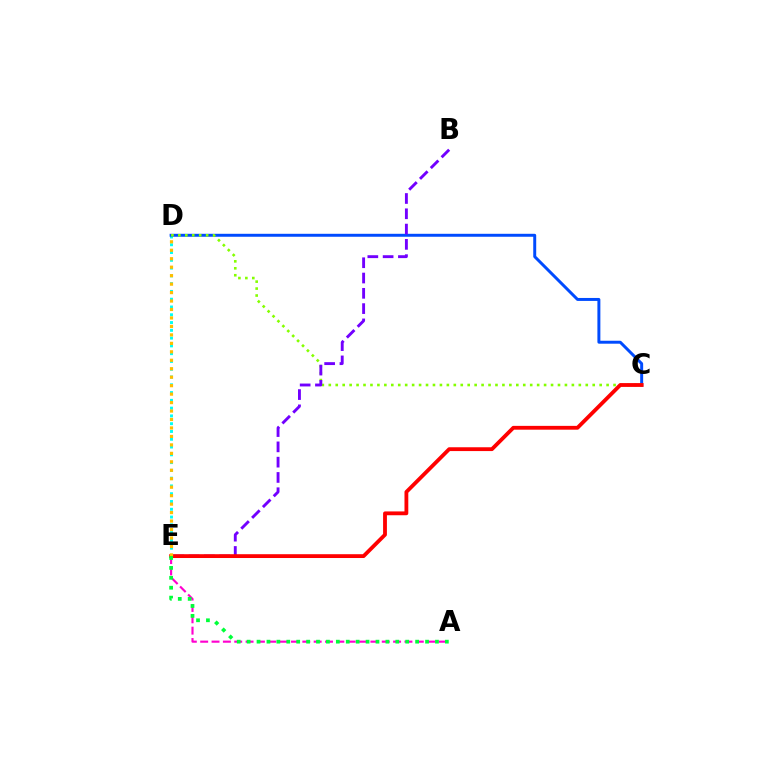{('D', 'E'): [{'color': '#00fff6', 'line_style': 'dotted', 'thickness': 2.11}, {'color': '#ffbd00', 'line_style': 'dotted', 'thickness': 2.3}], ('C', 'D'): [{'color': '#004bff', 'line_style': 'solid', 'thickness': 2.13}, {'color': '#84ff00', 'line_style': 'dotted', 'thickness': 1.89}], ('B', 'E'): [{'color': '#7200ff', 'line_style': 'dashed', 'thickness': 2.08}], ('A', 'E'): [{'color': '#ff00cf', 'line_style': 'dashed', 'thickness': 1.54}, {'color': '#00ff39', 'line_style': 'dotted', 'thickness': 2.69}], ('C', 'E'): [{'color': '#ff0000', 'line_style': 'solid', 'thickness': 2.75}]}